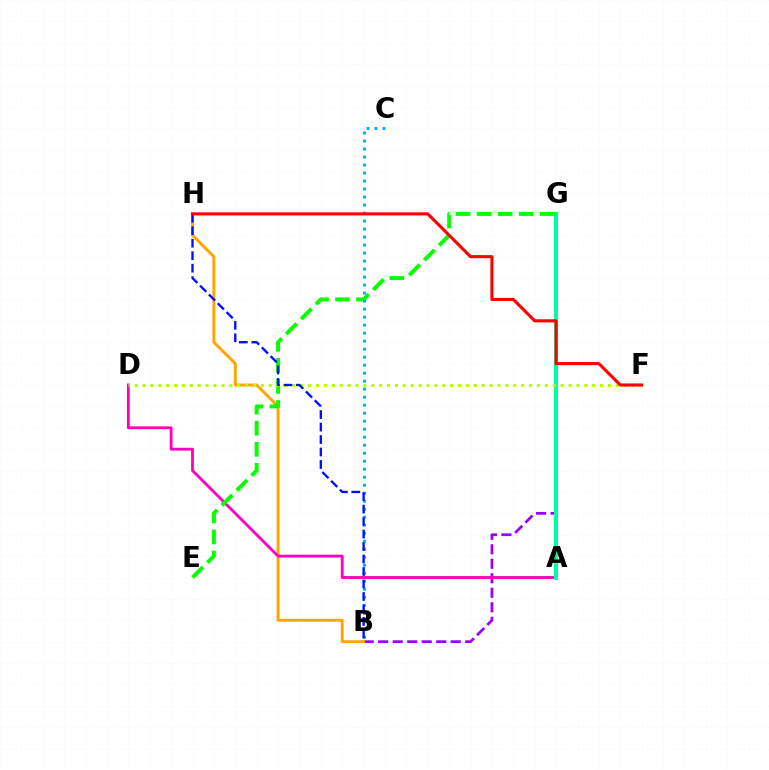{('B', 'G'): [{'color': '#9b00ff', 'line_style': 'dashed', 'thickness': 1.97}], ('B', 'H'): [{'color': '#ffa500', 'line_style': 'solid', 'thickness': 2.1}, {'color': '#0010ff', 'line_style': 'dashed', 'thickness': 1.7}], ('A', 'D'): [{'color': '#ff00bd', 'line_style': 'solid', 'thickness': 2.04}], ('A', 'G'): [{'color': '#00ff9d', 'line_style': 'solid', 'thickness': 2.93}], ('E', 'G'): [{'color': '#08ff00', 'line_style': 'dashed', 'thickness': 2.86}], ('B', 'C'): [{'color': '#00b5ff', 'line_style': 'dotted', 'thickness': 2.17}], ('D', 'F'): [{'color': '#b3ff00', 'line_style': 'dotted', 'thickness': 2.14}], ('F', 'H'): [{'color': '#ff0000', 'line_style': 'solid', 'thickness': 2.22}]}